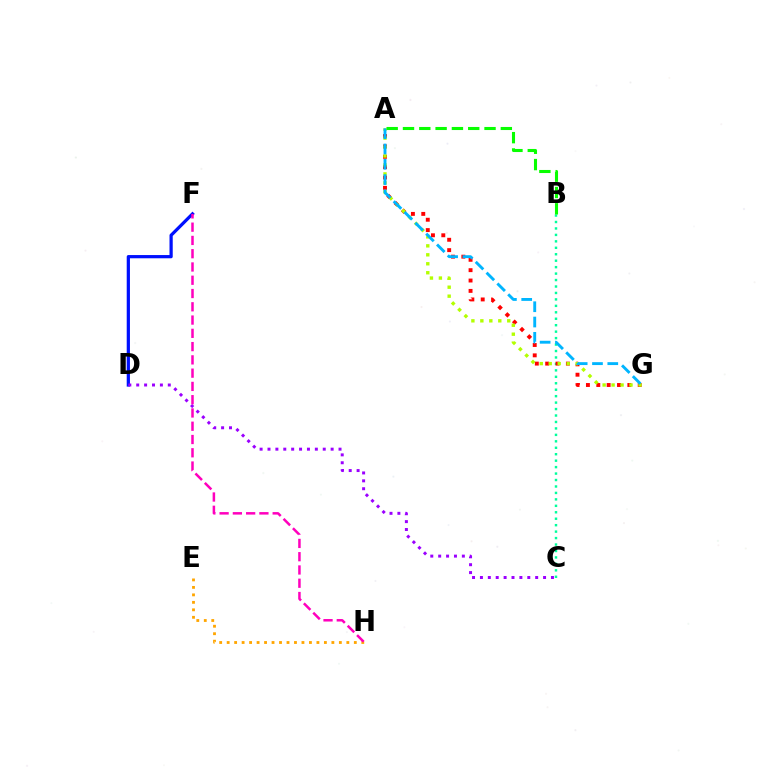{('E', 'H'): [{'color': '#ffa500', 'line_style': 'dotted', 'thickness': 2.03}], ('B', 'C'): [{'color': '#00ff9d', 'line_style': 'dotted', 'thickness': 1.75}], ('A', 'G'): [{'color': '#ff0000', 'line_style': 'dotted', 'thickness': 2.81}, {'color': '#b3ff00', 'line_style': 'dotted', 'thickness': 2.44}, {'color': '#00b5ff', 'line_style': 'dashed', 'thickness': 2.08}], ('D', 'F'): [{'color': '#0010ff', 'line_style': 'solid', 'thickness': 2.32}], ('C', 'D'): [{'color': '#9b00ff', 'line_style': 'dotted', 'thickness': 2.14}], ('F', 'H'): [{'color': '#ff00bd', 'line_style': 'dashed', 'thickness': 1.8}], ('A', 'B'): [{'color': '#08ff00', 'line_style': 'dashed', 'thickness': 2.22}]}